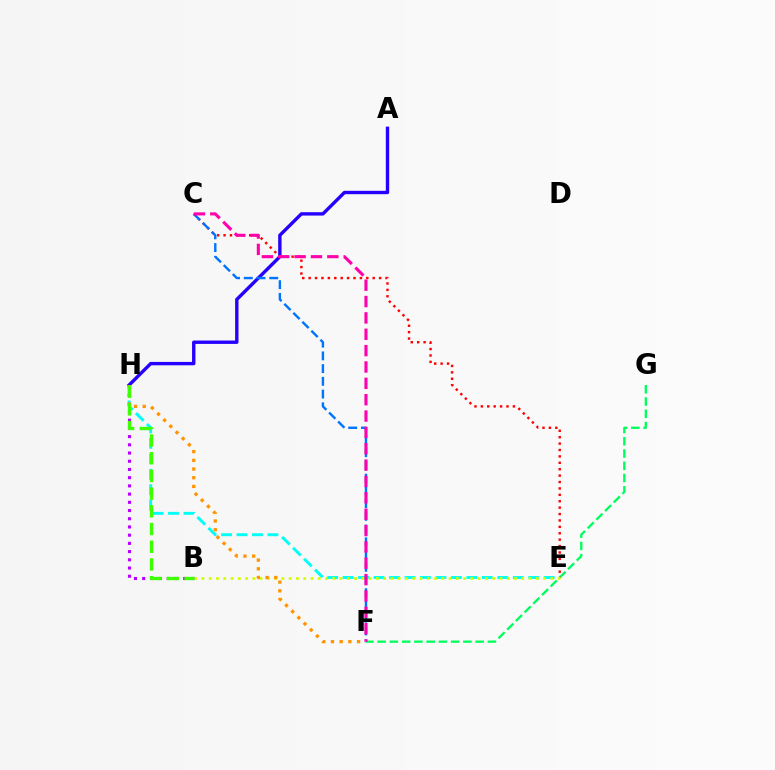{('F', 'G'): [{'color': '#00ff5c', 'line_style': 'dashed', 'thickness': 1.66}], ('B', 'H'): [{'color': '#b900ff', 'line_style': 'dotted', 'thickness': 2.23}, {'color': '#3dff00', 'line_style': 'dashed', 'thickness': 2.41}], ('A', 'H'): [{'color': '#2500ff', 'line_style': 'solid', 'thickness': 2.43}], ('E', 'H'): [{'color': '#00fff6', 'line_style': 'dashed', 'thickness': 2.1}], ('C', 'E'): [{'color': '#ff0000', 'line_style': 'dotted', 'thickness': 1.74}], ('C', 'F'): [{'color': '#0074ff', 'line_style': 'dashed', 'thickness': 1.73}, {'color': '#ff00ac', 'line_style': 'dashed', 'thickness': 2.22}], ('B', 'E'): [{'color': '#d1ff00', 'line_style': 'dotted', 'thickness': 1.98}], ('F', 'H'): [{'color': '#ff9400', 'line_style': 'dotted', 'thickness': 2.36}]}